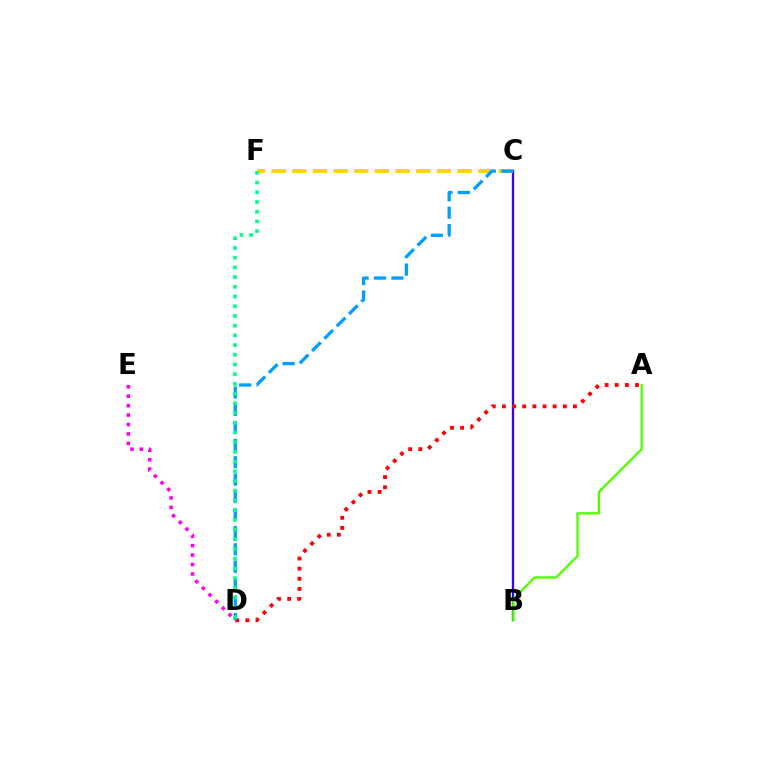{('B', 'C'): [{'color': '#3700ff', 'line_style': 'solid', 'thickness': 1.69}], ('C', 'F'): [{'color': '#ffd500', 'line_style': 'dashed', 'thickness': 2.8}], ('D', 'E'): [{'color': '#ff00ed', 'line_style': 'dotted', 'thickness': 2.56}], ('A', 'B'): [{'color': '#4fff00', 'line_style': 'solid', 'thickness': 1.66}], ('A', 'D'): [{'color': '#ff0000', 'line_style': 'dotted', 'thickness': 2.75}], ('C', 'D'): [{'color': '#009eff', 'line_style': 'dashed', 'thickness': 2.37}], ('D', 'F'): [{'color': '#00ff86', 'line_style': 'dotted', 'thickness': 2.64}]}